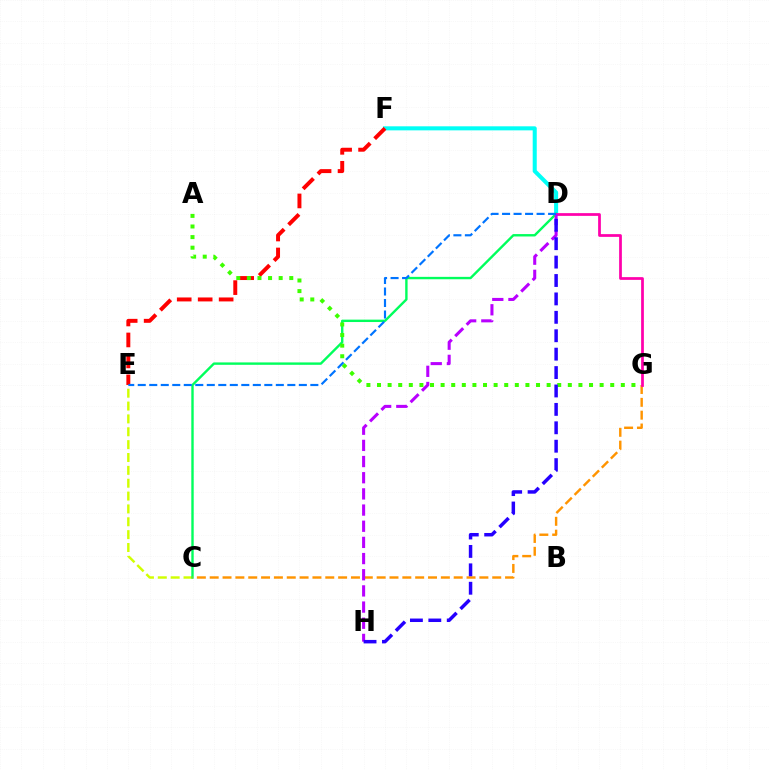{('D', 'F'): [{'color': '#00fff6', 'line_style': 'solid', 'thickness': 2.92}], ('C', 'E'): [{'color': '#d1ff00', 'line_style': 'dashed', 'thickness': 1.75}], ('C', 'D'): [{'color': '#00ff5c', 'line_style': 'solid', 'thickness': 1.72}], ('C', 'G'): [{'color': '#ff9400', 'line_style': 'dashed', 'thickness': 1.74}], ('D', 'G'): [{'color': '#ff00ac', 'line_style': 'solid', 'thickness': 1.97}], ('E', 'F'): [{'color': '#ff0000', 'line_style': 'dashed', 'thickness': 2.85}], ('A', 'G'): [{'color': '#3dff00', 'line_style': 'dotted', 'thickness': 2.88}], ('D', 'H'): [{'color': '#b900ff', 'line_style': 'dashed', 'thickness': 2.2}, {'color': '#2500ff', 'line_style': 'dashed', 'thickness': 2.5}], ('D', 'E'): [{'color': '#0074ff', 'line_style': 'dashed', 'thickness': 1.56}]}